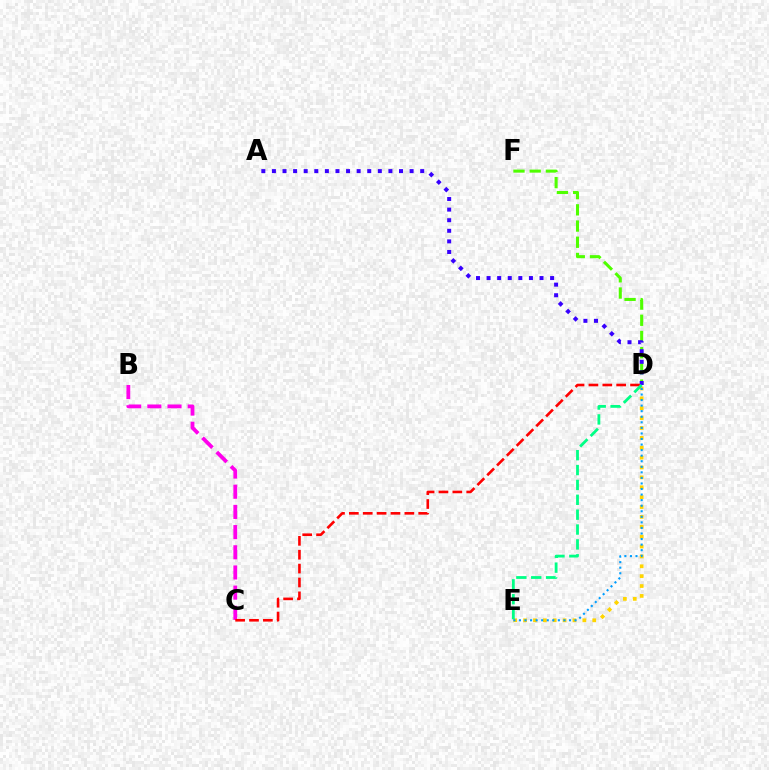{('D', 'F'): [{'color': '#4fff00', 'line_style': 'dashed', 'thickness': 2.2}], ('A', 'D'): [{'color': '#3700ff', 'line_style': 'dotted', 'thickness': 2.88}], ('D', 'E'): [{'color': '#ffd500', 'line_style': 'dotted', 'thickness': 2.68}, {'color': '#00ff86', 'line_style': 'dashed', 'thickness': 2.02}, {'color': '#009eff', 'line_style': 'dotted', 'thickness': 1.51}], ('B', 'C'): [{'color': '#ff00ed', 'line_style': 'dashed', 'thickness': 2.74}], ('C', 'D'): [{'color': '#ff0000', 'line_style': 'dashed', 'thickness': 1.88}]}